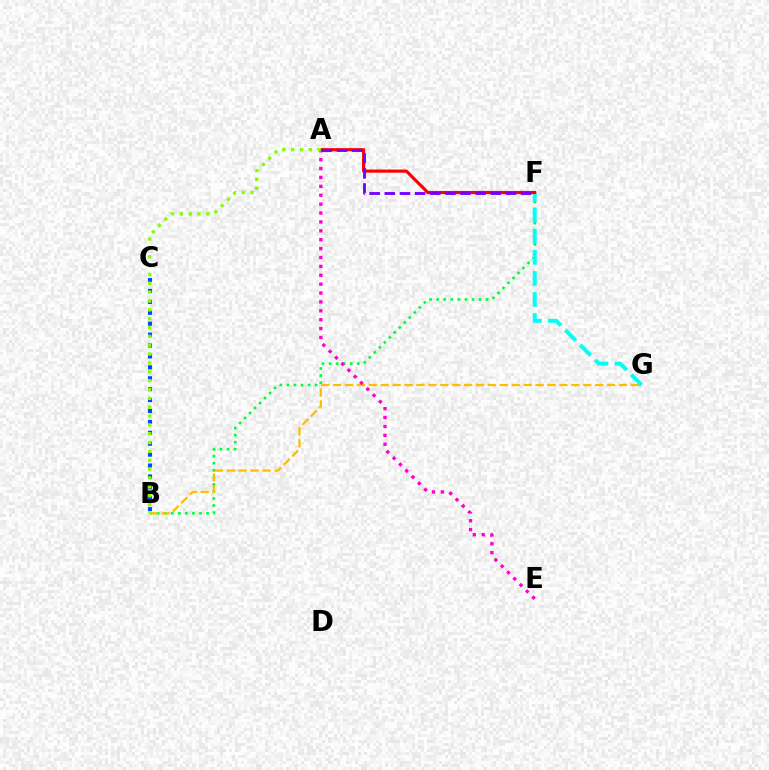{('B', 'F'): [{'color': '#00ff39', 'line_style': 'dotted', 'thickness': 1.92}], ('B', 'G'): [{'color': '#ffbd00', 'line_style': 'dashed', 'thickness': 1.62}], ('B', 'C'): [{'color': '#004bff', 'line_style': 'dotted', 'thickness': 2.96}], ('F', 'G'): [{'color': '#00fff6', 'line_style': 'dashed', 'thickness': 2.86}], ('A', 'F'): [{'color': '#ff0000', 'line_style': 'solid', 'thickness': 2.28}, {'color': '#7200ff', 'line_style': 'dashed', 'thickness': 2.06}], ('A', 'E'): [{'color': '#ff00cf', 'line_style': 'dotted', 'thickness': 2.42}], ('A', 'B'): [{'color': '#84ff00', 'line_style': 'dotted', 'thickness': 2.4}]}